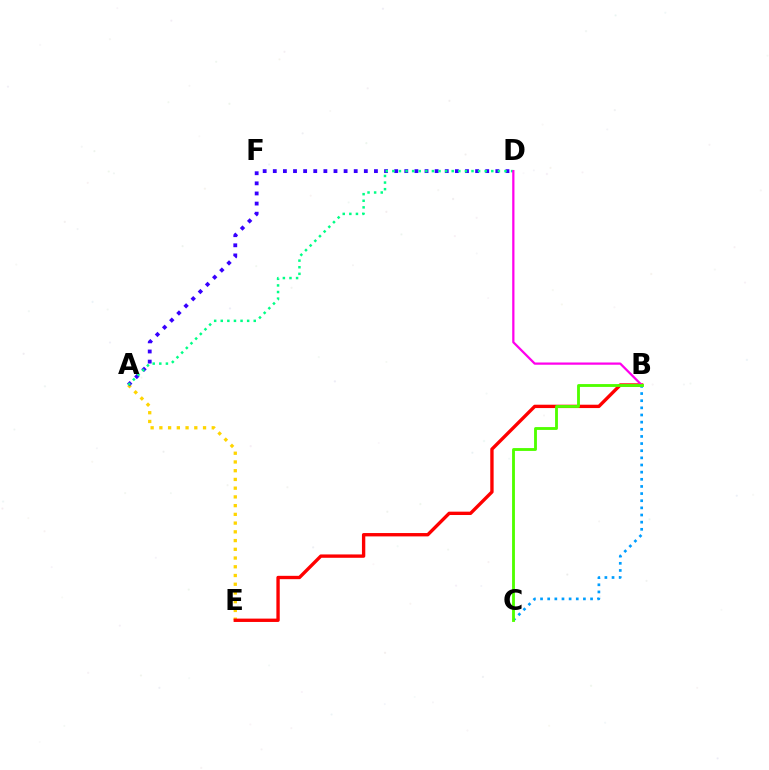{('A', 'E'): [{'color': '#ffd500', 'line_style': 'dotted', 'thickness': 2.37}], ('A', 'D'): [{'color': '#3700ff', 'line_style': 'dotted', 'thickness': 2.75}, {'color': '#00ff86', 'line_style': 'dotted', 'thickness': 1.79}], ('B', 'E'): [{'color': '#ff0000', 'line_style': 'solid', 'thickness': 2.41}], ('B', 'D'): [{'color': '#ff00ed', 'line_style': 'solid', 'thickness': 1.62}], ('B', 'C'): [{'color': '#009eff', 'line_style': 'dotted', 'thickness': 1.94}, {'color': '#4fff00', 'line_style': 'solid', 'thickness': 2.05}]}